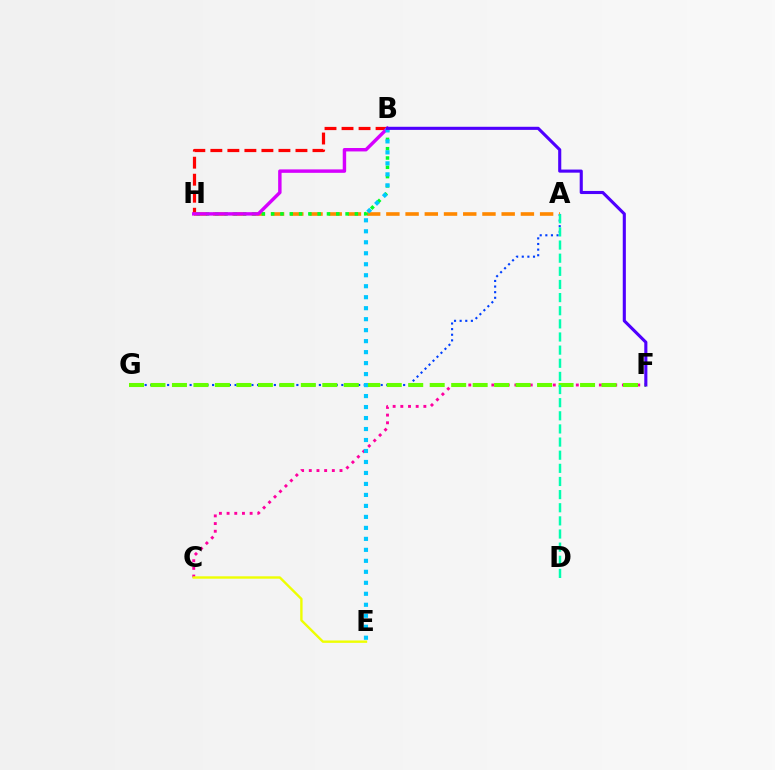{('A', 'G'): [{'color': '#003fff', 'line_style': 'dotted', 'thickness': 1.53}], ('C', 'F'): [{'color': '#ff00a0', 'line_style': 'dotted', 'thickness': 2.09}], ('B', 'H'): [{'color': '#ff0000', 'line_style': 'dashed', 'thickness': 2.31}, {'color': '#00ff27', 'line_style': 'dotted', 'thickness': 2.53}, {'color': '#d600ff', 'line_style': 'solid', 'thickness': 2.47}], ('A', 'H'): [{'color': '#ff8800', 'line_style': 'dashed', 'thickness': 2.61}], ('F', 'G'): [{'color': '#66ff00', 'line_style': 'dashed', 'thickness': 2.92}], ('C', 'E'): [{'color': '#eeff00', 'line_style': 'solid', 'thickness': 1.72}], ('B', 'E'): [{'color': '#00c7ff', 'line_style': 'dotted', 'thickness': 2.98}], ('A', 'D'): [{'color': '#00ffaf', 'line_style': 'dashed', 'thickness': 1.78}], ('B', 'F'): [{'color': '#4f00ff', 'line_style': 'solid', 'thickness': 2.23}]}